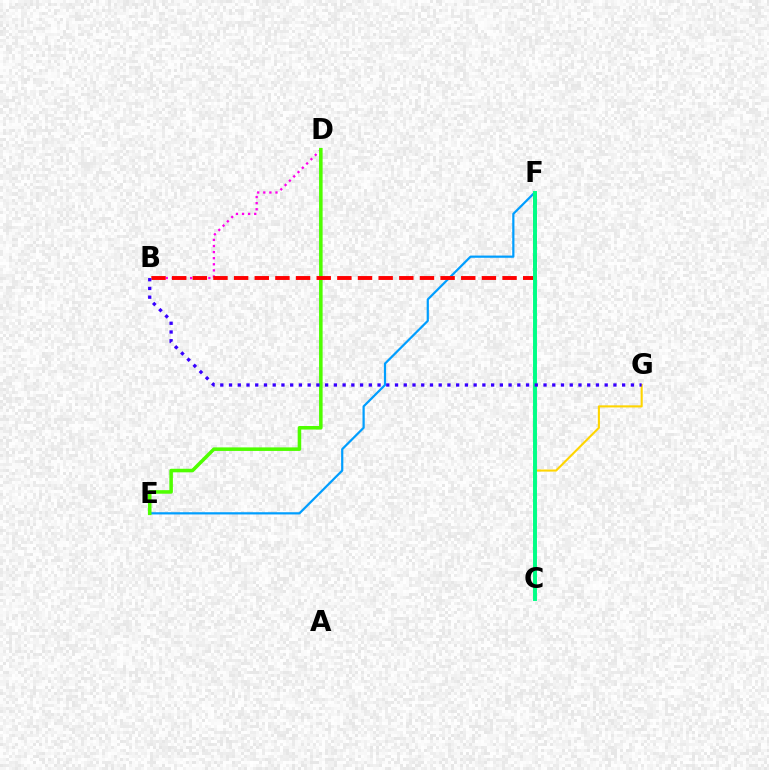{('E', 'F'): [{'color': '#009eff', 'line_style': 'solid', 'thickness': 1.59}], ('B', 'D'): [{'color': '#ff00ed', 'line_style': 'dotted', 'thickness': 1.66}], ('C', 'G'): [{'color': '#ffd500', 'line_style': 'solid', 'thickness': 1.51}], ('D', 'E'): [{'color': '#4fff00', 'line_style': 'solid', 'thickness': 2.55}], ('B', 'F'): [{'color': '#ff0000', 'line_style': 'dashed', 'thickness': 2.81}], ('C', 'F'): [{'color': '#00ff86', 'line_style': 'solid', 'thickness': 2.84}], ('B', 'G'): [{'color': '#3700ff', 'line_style': 'dotted', 'thickness': 2.37}]}